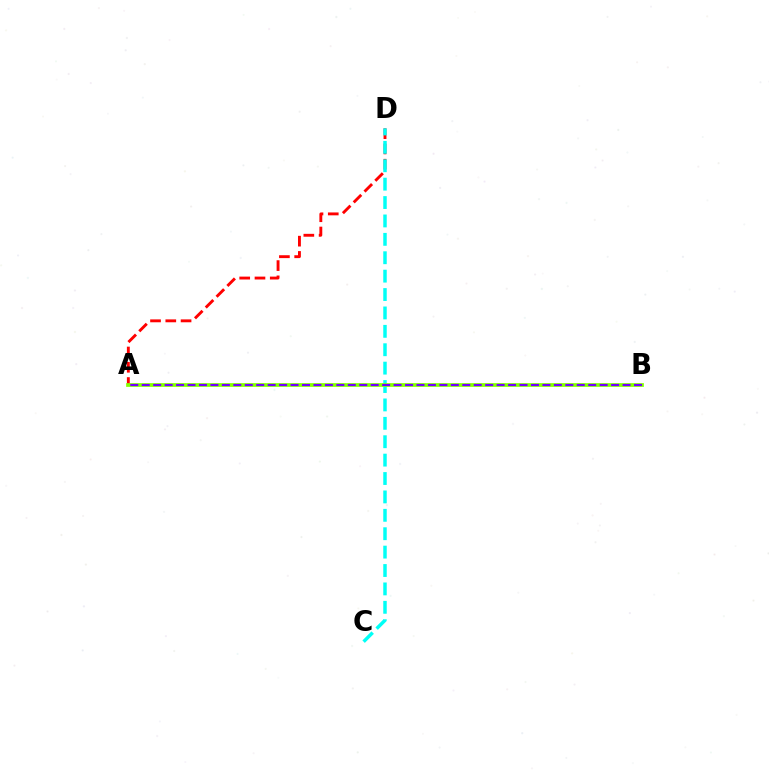{('A', 'D'): [{'color': '#ff0000', 'line_style': 'dashed', 'thickness': 2.07}], ('C', 'D'): [{'color': '#00fff6', 'line_style': 'dashed', 'thickness': 2.5}], ('A', 'B'): [{'color': '#84ff00', 'line_style': 'solid', 'thickness': 2.68}, {'color': '#7200ff', 'line_style': 'dashed', 'thickness': 1.56}]}